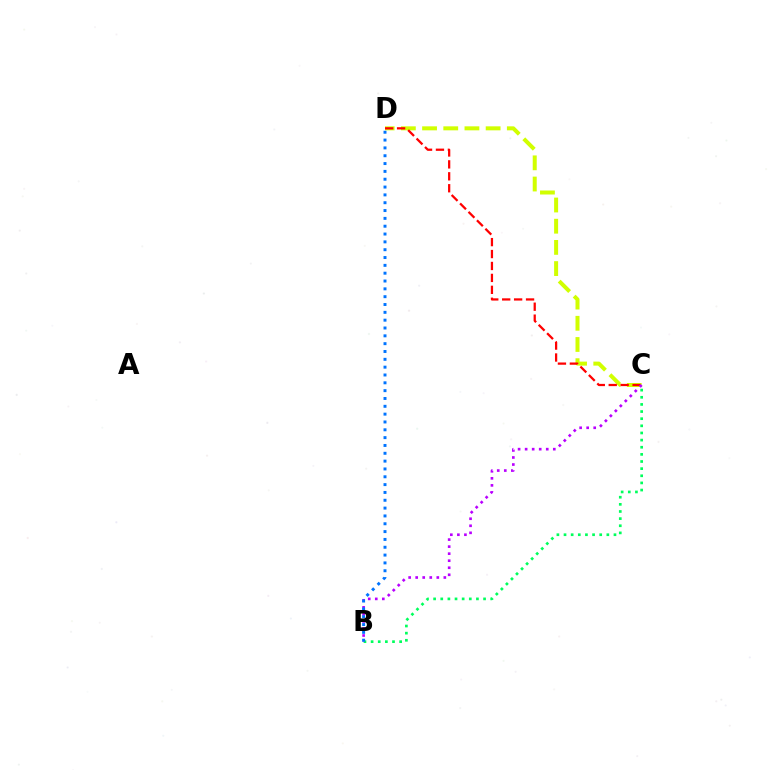{('C', 'D'): [{'color': '#d1ff00', 'line_style': 'dashed', 'thickness': 2.88}, {'color': '#ff0000', 'line_style': 'dashed', 'thickness': 1.62}], ('B', 'C'): [{'color': '#00ff5c', 'line_style': 'dotted', 'thickness': 1.94}, {'color': '#b900ff', 'line_style': 'dotted', 'thickness': 1.91}], ('B', 'D'): [{'color': '#0074ff', 'line_style': 'dotted', 'thickness': 2.13}]}